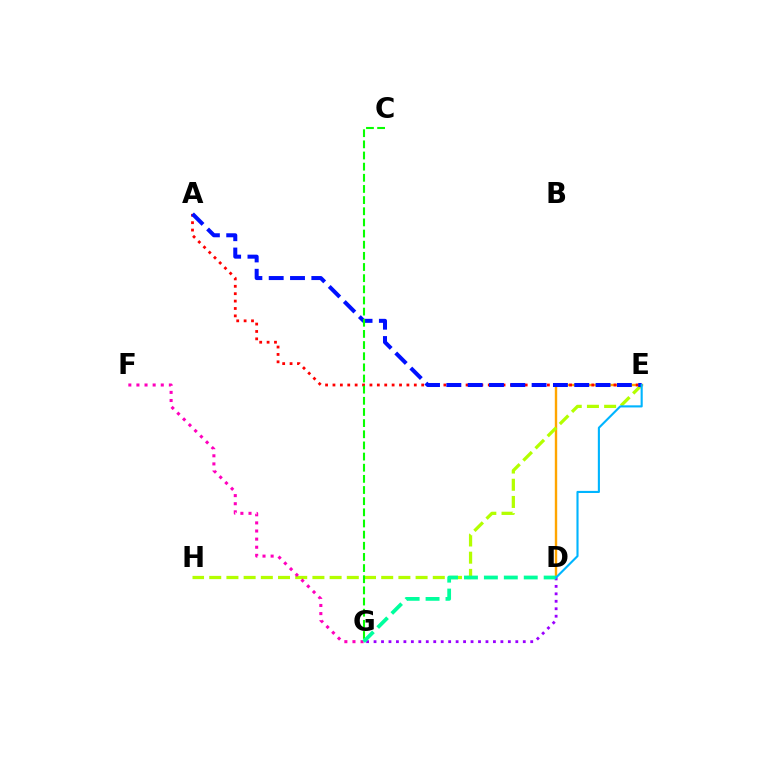{('D', 'E'): [{'color': '#ffa500', 'line_style': 'solid', 'thickness': 1.73}, {'color': '#00b5ff', 'line_style': 'solid', 'thickness': 1.52}], ('E', 'H'): [{'color': '#b3ff00', 'line_style': 'dashed', 'thickness': 2.34}], ('A', 'E'): [{'color': '#ff0000', 'line_style': 'dotted', 'thickness': 2.01}, {'color': '#0010ff', 'line_style': 'dashed', 'thickness': 2.9}], ('D', 'G'): [{'color': '#9b00ff', 'line_style': 'dotted', 'thickness': 2.03}, {'color': '#00ff9d', 'line_style': 'dashed', 'thickness': 2.71}], ('C', 'G'): [{'color': '#08ff00', 'line_style': 'dashed', 'thickness': 1.51}], ('F', 'G'): [{'color': '#ff00bd', 'line_style': 'dotted', 'thickness': 2.2}]}